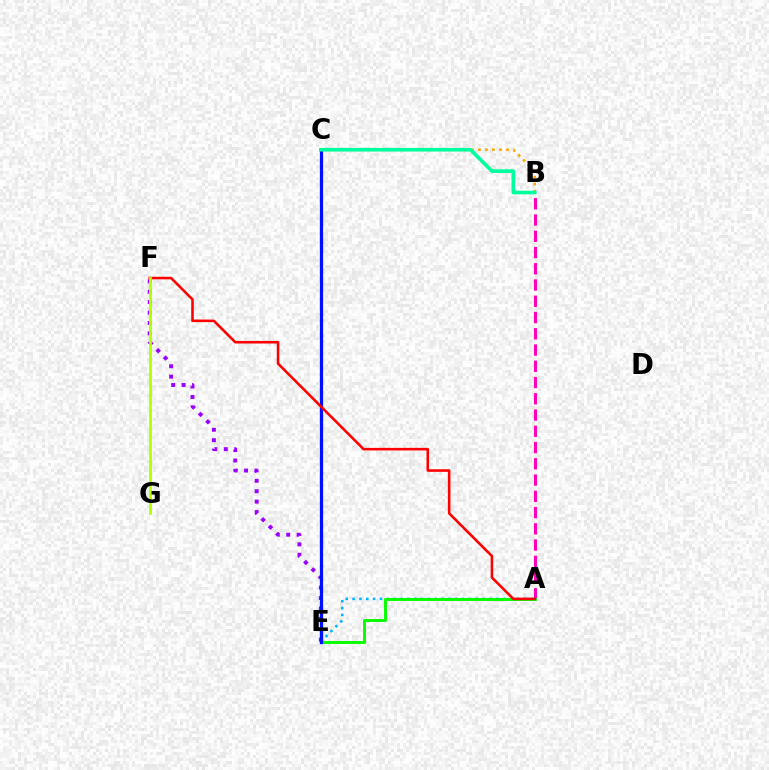{('A', 'B'): [{'color': '#ff00bd', 'line_style': 'dashed', 'thickness': 2.21}], ('B', 'C'): [{'color': '#ffa500', 'line_style': 'dotted', 'thickness': 1.91}, {'color': '#00ff9d', 'line_style': 'solid', 'thickness': 2.63}], ('E', 'F'): [{'color': '#9b00ff', 'line_style': 'dotted', 'thickness': 2.83}], ('A', 'E'): [{'color': '#00b5ff', 'line_style': 'dotted', 'thickness': 1.86}, {'color': '#08ff00', 'line_style': 'solid', 'thickness': 2.11}], ('C', 'E'): [{'color': '#0010ff', 'line_style': 'solid', 'thickness': 2.33}], ('A', 'F'): [{'color': '#ff0000', 'line_style': 'solid', 'thickness': 1.85}], ('F', 'G'): [{'color': '#b3ff00', 'line_style': 'solid', 'thickness': 1.97}]}